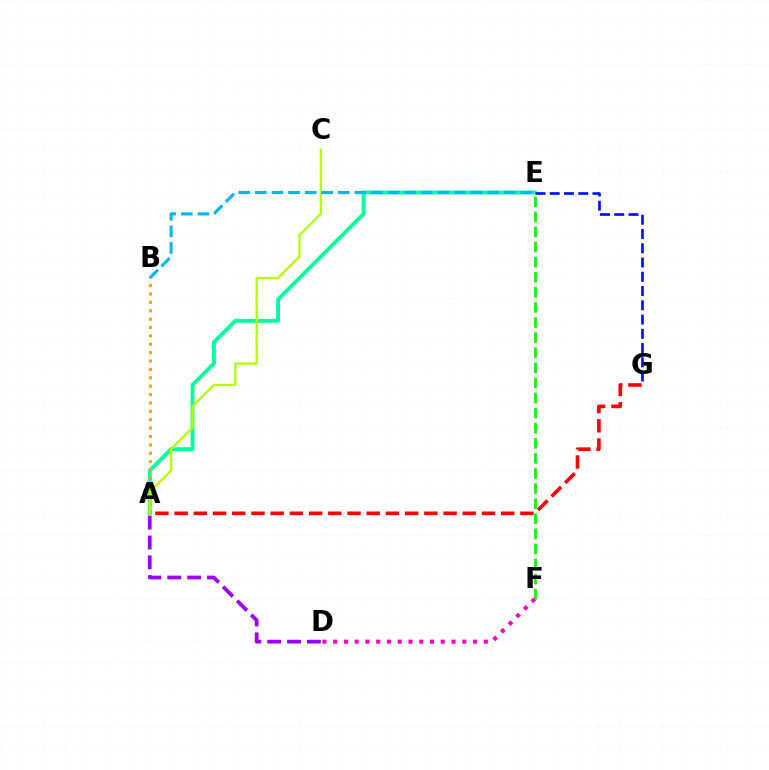{('A', 'E'): [{'color': '#00ff9d', 'line_style': 'solid', 'thickness': 2.8}], ('A', 'D'): [{'color': '#9b00ff', 'line_style': 'dashed', 'thickness': 2.7}], ('A', 'B'): [{'color': '#ffa500', 'line_style': 'dotted', 'thickness': 2.28}], ('A', 'C'): [{'color': '#b3ff00', 'line_style': 'solid', 'thickness': 1.67}], ('B', 'E'): [{'color': '#00b5ff', 'line_style': 'dashed', 'thickness': 2.25}], ('E', 'G'): [{'color': '#0010ff', 'line_style': 'dashed', 'thickness': 1.94}], ('E', 'F'): [{'color': '#08ff00', 'line_style': 'dashed', 'thickness': 2.05}], ('D', 'F'): [{'color': '#ff00bd', 'line_style': 'dotted', 'thickness': 2.92}], ('A', 'G'): [{'color': '#ff0000', 'line_style': 'dashed', 'thickness': 2.61}]}